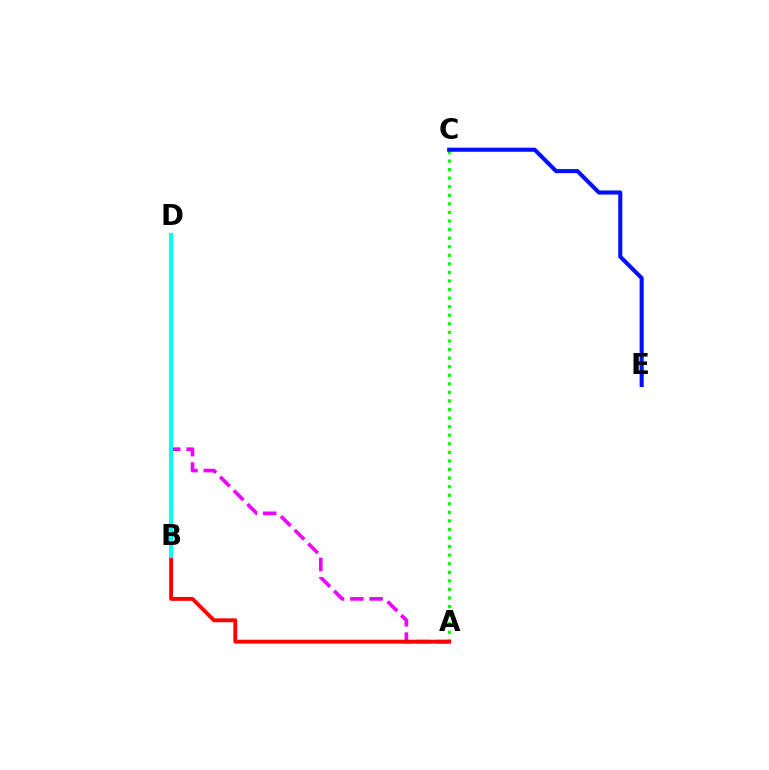{('A', 'C'): [{'color': '#08ff00', 'line_style': 'dotted', 'thickness': 2.33}], ('A', 'D'): [{'color': '#ee00ff', 'line_style': 'dashed', 'thickness': 2.62}], ('A', 'B'): [{'color': '#ff0000', 'line_style': 'solid', 'thickness': 2.78}], ('B', 'D'): [{'color': '#fcf500', 'line_style': 'dashed', 'thickness': 1.6}, {'color': '#00fff6', 'line_style': 'solid', 'thickness': 2.85}], ('C', 'E'): [{'color': '#0010ff', 'line_style': 'solid', 'thickness': 2.93}]}